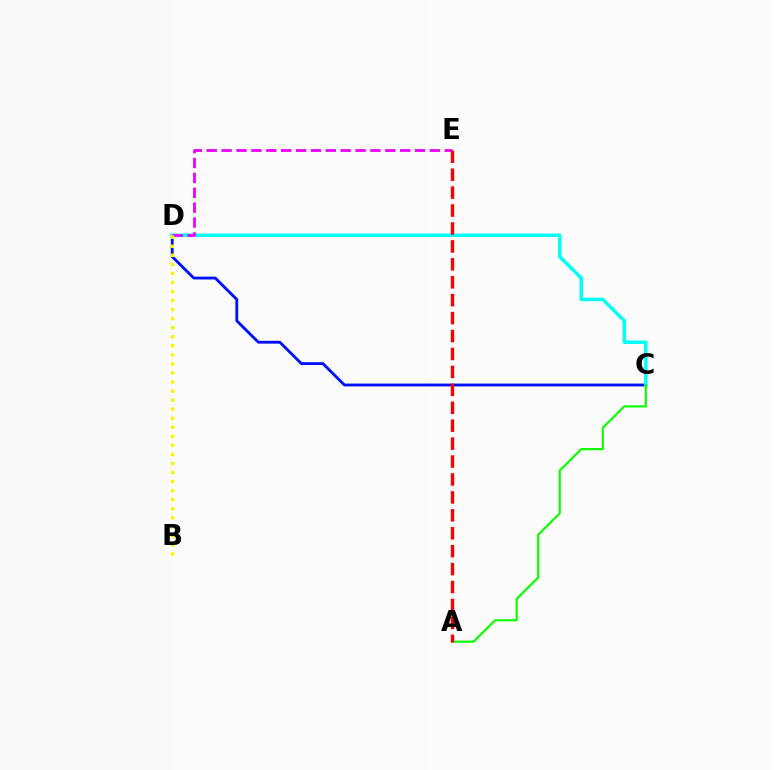{('C', 'D'): [{'color': '#0010ff', 'line_style': 'solid', 'thickness': 2.04}, {'color': '#00fff6', 'line_style': 'solid', 'thickness': 2.5}], ('D', 'E'): [{'color': '#ee00ff', 'line_style': 'dashed', 'thickness': 2.02}], ('A', 'C'): [{'color': '#08ff00', 'line_style': 'solid', 'thickness': 1.56}], ('B', 'D'): [{'color': '#fcf500', 'line_style': 'dotted', 'thickness': 2.46}], ('A', 'E'): [{'color': '#ff0000', 'line_style': 'dashed', 'thickness': 2.44}]}